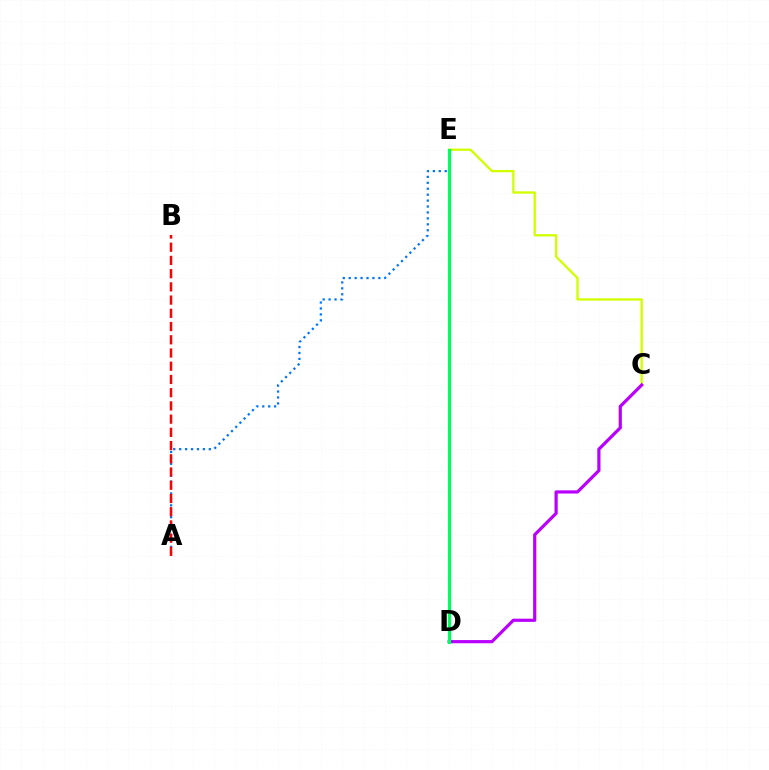{('A', 'E'): [{'color': '#0074ff', 'line_style': 'dotted', 'thickness': 1.61}], ('C', 'E'): [{'color': '#d1ff00', 'line_style': 'solid', 'thickness': 1.67}], ('A', 'B'): [{'color': '#ff0000', 'line_style': 'dashed', 'thickness': 1.8}], ('C', 'D'): [{'color': '#b900ff', 'line_style': 'solid', 'thickness': 2.29}], ('D', 'E'): [{'color': '#00ff5c', 'line_style': 'solid', 'thickness': 2.23}]}